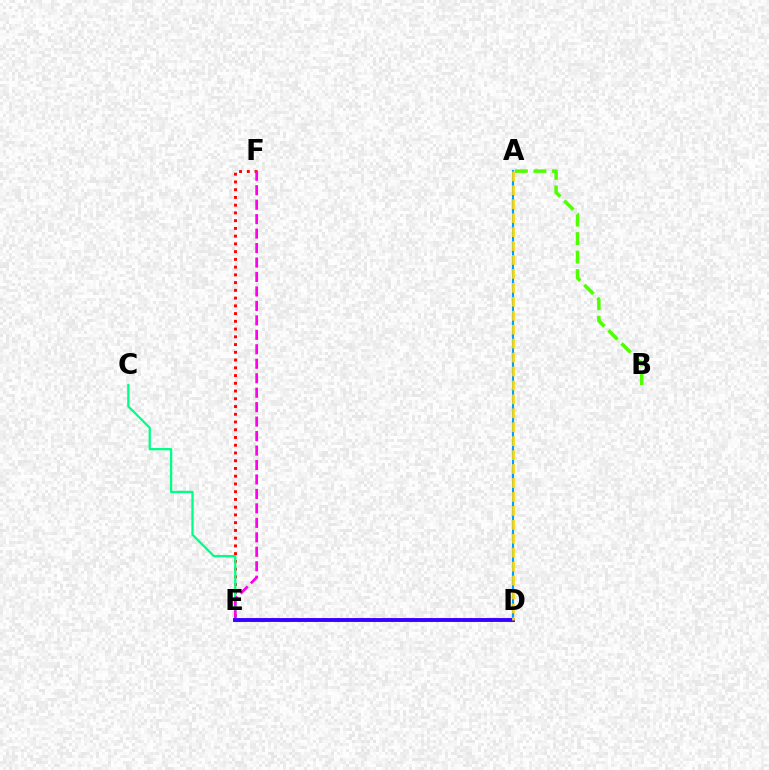{('E', 'F'): [{'color': '#ff0000', 'line_style': 'dotted', 'thickness': 2.1}, {'color': '#ff00ed', 'line_style': 'dashed', 'thickness': 1.96}], ('A', 'D'): [{'color': '#009eff', 'line_style': 'solid', 'thickness': 1.54}, {'color': '#ffd500', 'line_style': 'dashed', 'thickness': 1.89}], ('C', 'E'): [{'color': '#00ff86', 'line_style': 'solid', 'thickness': 1.65}], ('D', 'E'): [{'color': '#3700ff', 'line_style': 'solid', 'thickness': 2.8}], ('A', 'B'): [{'color': '#4fff00', 'line_style': 'dashed', 'thickness': 2.51}]}